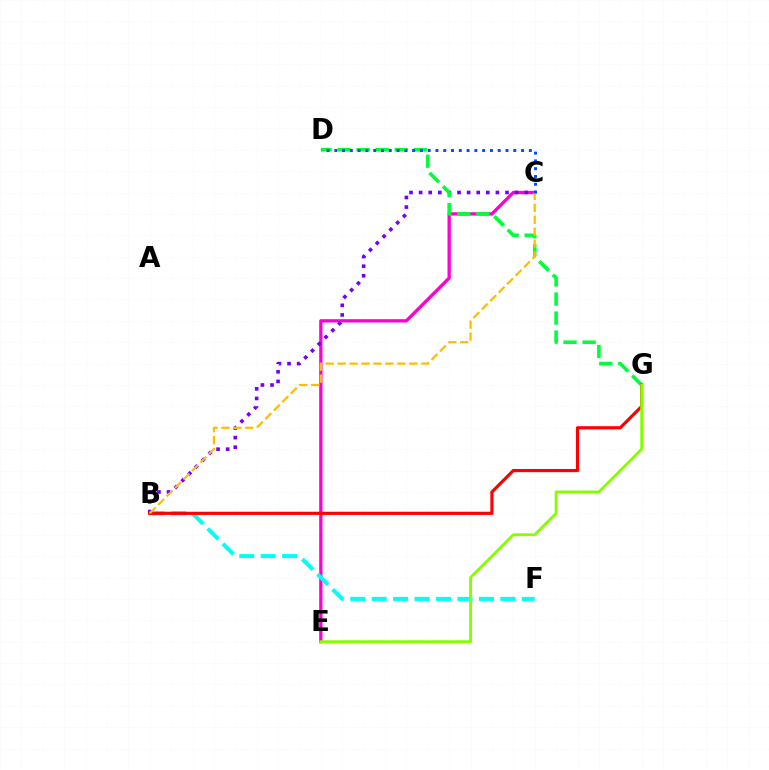{('C', 'E'): [{'color': '#ff00cf', 'line_style': 'solid', 'thickness': 2.38}], ('B', 'C'): [{'color': '#7200ff', 'line_style': 'dotted', 'thickness': 2.61}, {'color': '#ffbd00', 'line_style': 'dashed', 'thickness': 1.62}], ('B', 'F'): [{'color': '#00fff6', 'line_style': 'dashed', 'thickness': 2.91}], ('D', 'G'): [{'color': '#00ff39', 'line_style': 'dashed', 'thickness': 2.59}], ('B', 'G'): [{'color': '#ff0000', 'line_style': 'solid', 'thickness': 2.29}], ('E', 'G'): [{'color': '#84ff00', 'line_style': 'solid', 'thickness': 2.03}], ('C', 'D'): [{'color': '#004bff', 'line_style': 'dotted', 'thickness': 2.11}]}